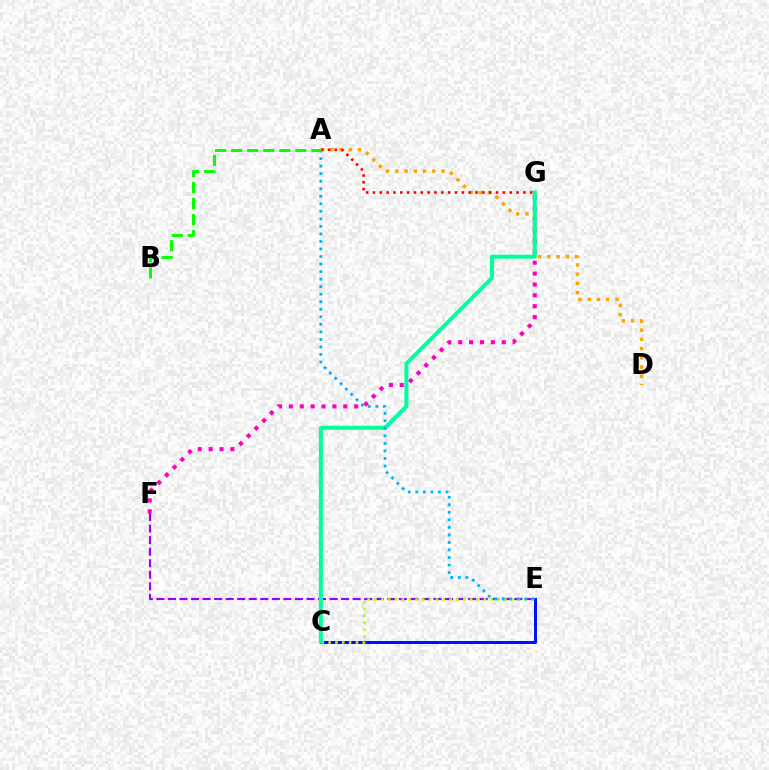{('C', 'E'): [{'color': '#0010ff', 'line_style': 'solid', 'thickness': 2.15}, {'color': '#b3ff00', 'line_style': 'dotted', 'thickness': 1.86}], ('F', 'G'): [{'color': '#ff00bd', 'line_style': 'dotted', 'thickness': 2.96}], ('E', 'F'): [{'color': '#9b00ff', 'line_style': 'dashed', 'thickness': 1.57}], ('A', 'D'): [{'color': '#ffa500', 'line_style': 'dotted', 'thickness': 2.51}], ('C', 'G'): [{'color': '#00ff9d', 'line_style': 'solid', 'thickness': 2.88}], ('A', 'E'): [{'color': '#00b5ff', 'line_style': 'dotted', 'thickness': 2.05}], ('A', 'G'): [{'color': '#ff0000', 'line_style': 'dotted', 'thickness': 1.86}], ('A', 'B'): [{'color': '#08ff00', 'line_style': 'dashed', 'thickness': 2.18}]}